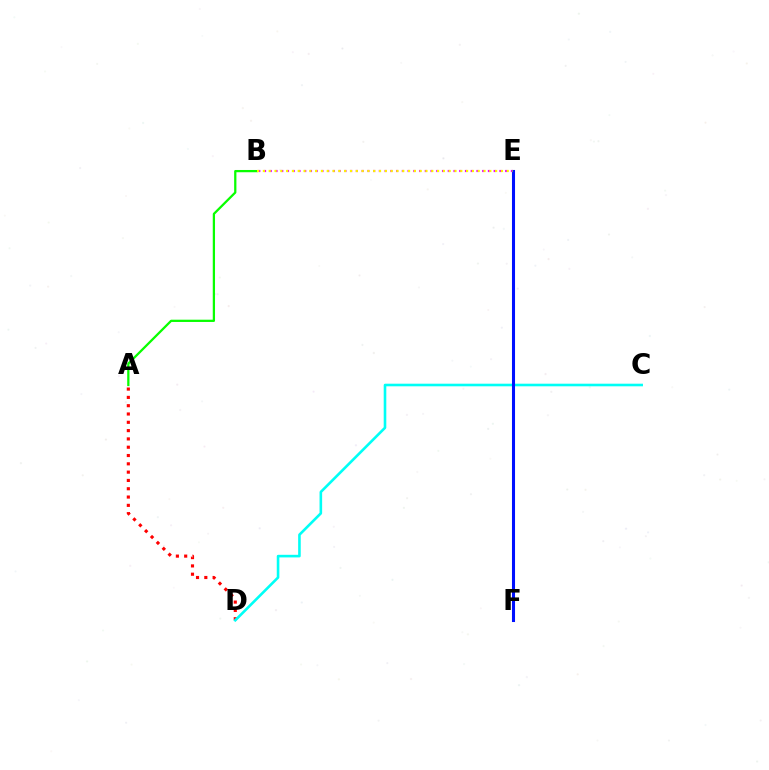{('B', 'E'): [{'color': '#ee00ff', 'line_style': 'dotted', 'thickness': 1.56}, {'color': '#fcf500', 'line_style': 'dotted', 'thickness': 1.58}], ('A', 'D'): [{'color': '#ff0000', 'line_style': 'dotted', 'thickness': 2.26}], ('A', 'B'): [{'color': '#08ff00', 'line_style': 'solid', 'thickness': 1.63}], ('C', 'D'): [{'color': '#00fff6', 'line_style': 'solid', 'thickness': 1.88}], ('E', 'F'): [{'color': '#0010ff', 'line_style': 'solid', 'thickness': 2.2}]}